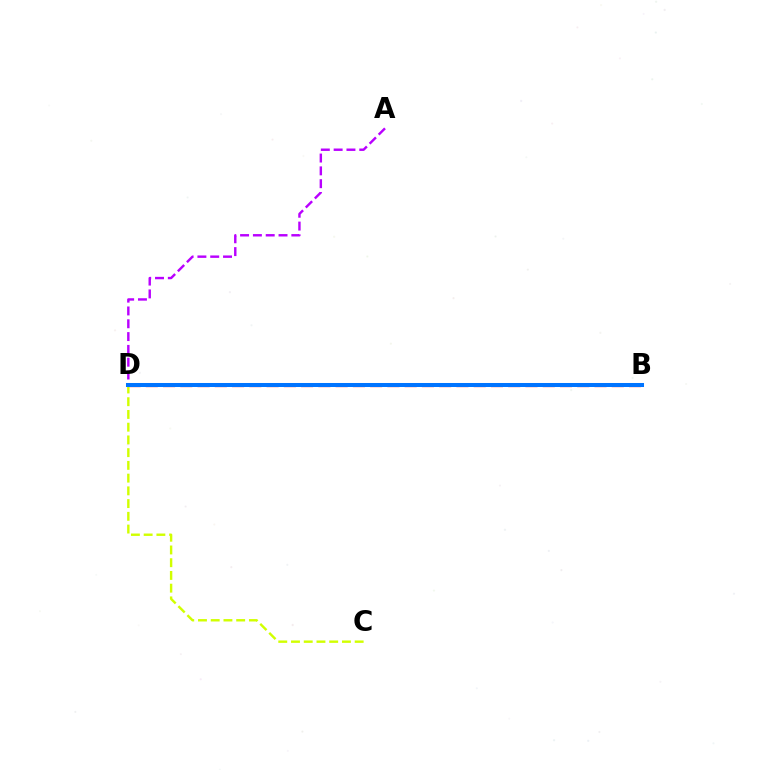{('B', 'D'): [{'color': '#ff0000', 'line_style': 'dashed', 'thickness': 2.34}, {'color': '#00ff5c', 'line_style': 'solid', 'thickness': 1.64}, {'color': '#0074ff', 'line_style': 'solid', 'thickness': 2.9}], ('C', 'D'): [{'color': '#d1ff00', 'line_style': 'dashed', 'thickness': 1.73}], ('A', 'D'): [{'color': '#b900ff', 'line_style': 'dashed', 'thickness': 1.74}]}